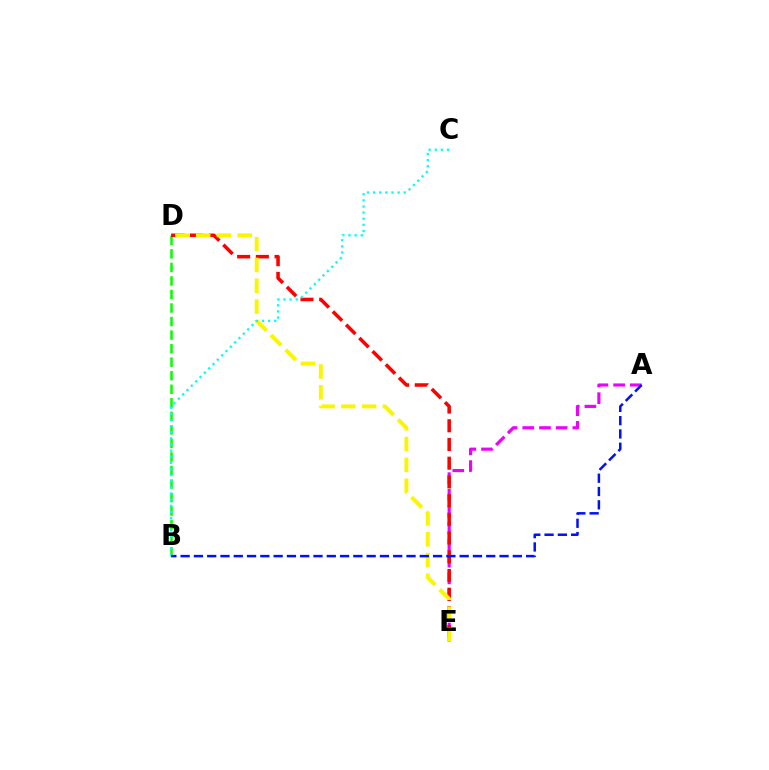{('B', 'D'): [{'color': '#08ff00', 'line_style': 'dashed', 'thickness': 1.84}], ('A', 'E'): [{'color': '#ee00ff', 'line_style': 'dashed', 'thickness': 2.27}], ('D', 'E'): [{'color': '#ff0000', 'line_style': 'dashed', 'thickness': 2.54}, {'color': '#fcf500', 'line_style': 'dashed', 'thickness': 2.83}], ('B', 'C'): [{'color': '#00fff6', 'line_style': 'dotted', 'thickness': 1.66}], ('A', 'B'): [{'color': '#0010ff', 'line_style': 'dashed', 'thickness': 1.81}]}